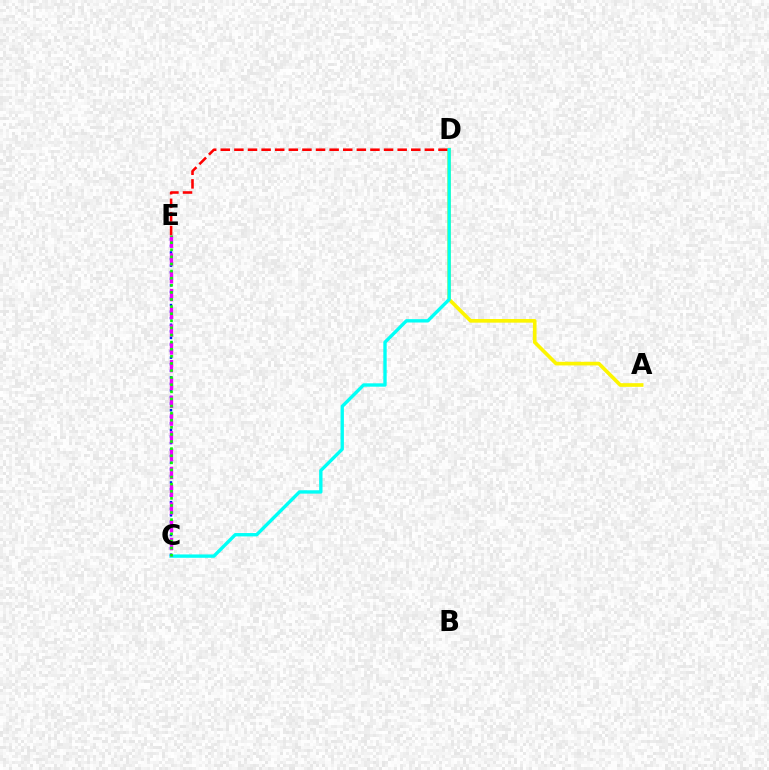{('A', 'D'): [{'color': '#fcf500', 'line_style': 'solid', 'thickness': 2.63}], ('C', 'E'): [{'color': '#0010ff', 'line_style': 'dotted', 'thickness': 1.79}, {'color': '#ee00ff', 'line_style': 'dashed', 'thickness': 2.42}, {'color': '#08ff00', 'line_style': 'dotted', 'thickness': 1.93}], ('D', 'E'): [{'color': '#ff0000', 'line_style': 'dashed', 'thickness': 1.85}], ('C', 'D'): [{'color': '#00fff6', 'line_style': 'solid', 'thickness': 2.42}]}